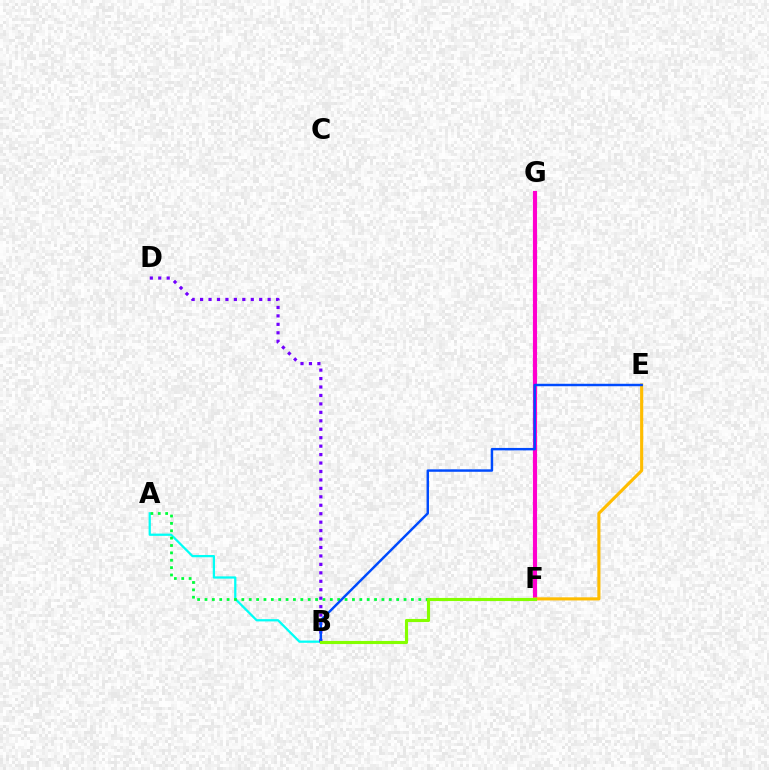{('F', 'G'): [{'color': '#ff0000', 'line_style': 'dotted', 'thickness': 1.72}, {'color': '#ff00cf', 'line_style': 'solid', 'thickness': 2.99}], ('A', 'B'): [{'color': '#00fff6', 'line_style': 'solid', 'thickness': 1.63}], ('A', 'F'): [{'color': '#00ff39', 'line_style': 'dotted', 'thickness': 2.0}], ('B', 'D'): [{'color': '#7200ff', 'line_style': 'dotted', 'thickness': 2.3}], ('E', 'F'): [{'color': '#ffbd00', 'line_style': 'solid', 'thickness': 2.25}], ('B', 'E'): [{'color': '#004bff', 'line_style': 'solid', 'thickness': 1.76}], ('B', 'F'): [{'color': '#84ff00', 'line_style': 'solid', 'thickness': 2.24}]}